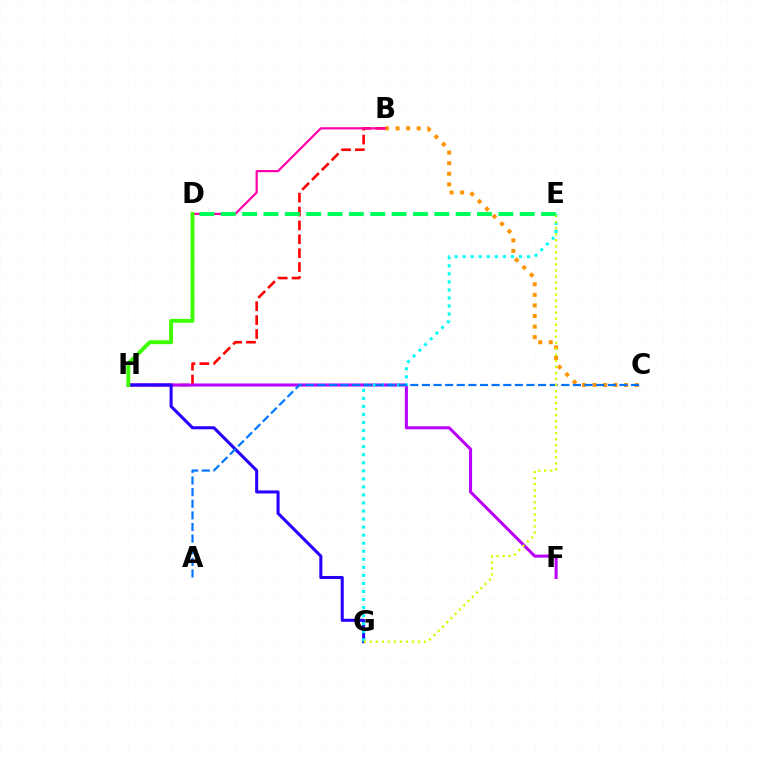{('B', 'H'): [{'color': '#ff0000', 'line_style': 'dashed', 'thickness': 1.89}], ('F', 'H'): [{'color': '#b900ff', 'line_style': 'solid', 'thickness': 2.2}], ('B', 'C'): [{'color': '#ff9400', 'line_style': 'dotted', 'thickness': 2.87}], ('B', 'D'): [{'color': '#ff00ac', 'line_style': 'solid', 'thickness': 1.59}], ('G', 'H'): [{'color': '#2500ff', 'line_style': 'solid', 'thickness': 2.2}], ('E', 'G'): [{'color': '#00fff6', 'line_style': 'dotted', 'thickness': 2.19}, {'color': '#d1ff00', 'line_style': 'dotted', 'thickness': 1.64}], ('D', 'E'): [{'color': '#00ff5c', 'line_style': 'dashed', 'thickness': 2.9}], ('D', 'H'): [{'color': '#3dff00', 'line_style': 'solid', 'thickness': 2.79}], ('A', 'C'): [{'color': '#0074ff', 'line_style': 'dashed', 'thickness': 1.58}]}